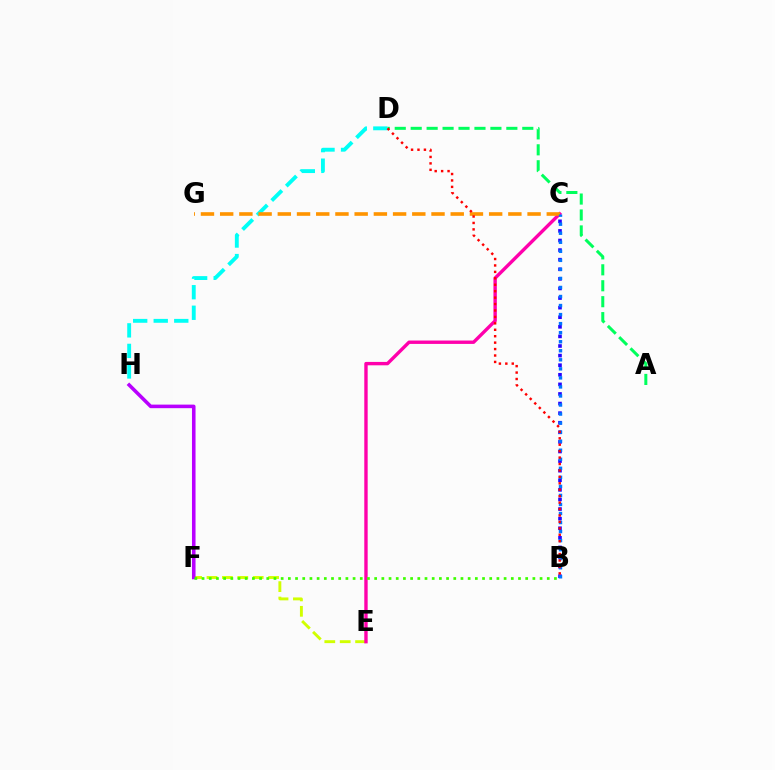{('E', 'F'): [{'color': '#d1ff00', 'line_style': 'dashed', 'thickness': 2.09}], ('D', 'H'): [{'color': '#00fff6', 'line_style': 'dashed', 'thickness': 2.79}], ('C', 'E'): [{'color': '#ff00ac', 'line_style': 'solid', 'thickness': 2.44}], ('F', 'H'): [{'color': '#b900ff', 'line_style': 'solid', 'thickness': 2.56}], ('A', 'D'): [{'color': '#00ff5c', 'line_style': 'dashed', 'thickness': 2.17}], ('B', 'F'): [{'color': '#3dff00', 'line_style': 'dotted', 'thickness': 1.95}], ('C', 'G'): [{'color': '#ff9400', 'line_style': 'dashed', 'thickness': 2.61}], ('B', 'C'): [{'color': '#2500ff', 'line_style': 'dotted', 'thickness': 2.61}, {'color': '#0074ff', 'line_style': 'dotted', 'thickness': 2.46}], ('B', 'D'): [{'color': '#ff0000', 'line_style': 'dotted', 'thickness': 1.75}]}